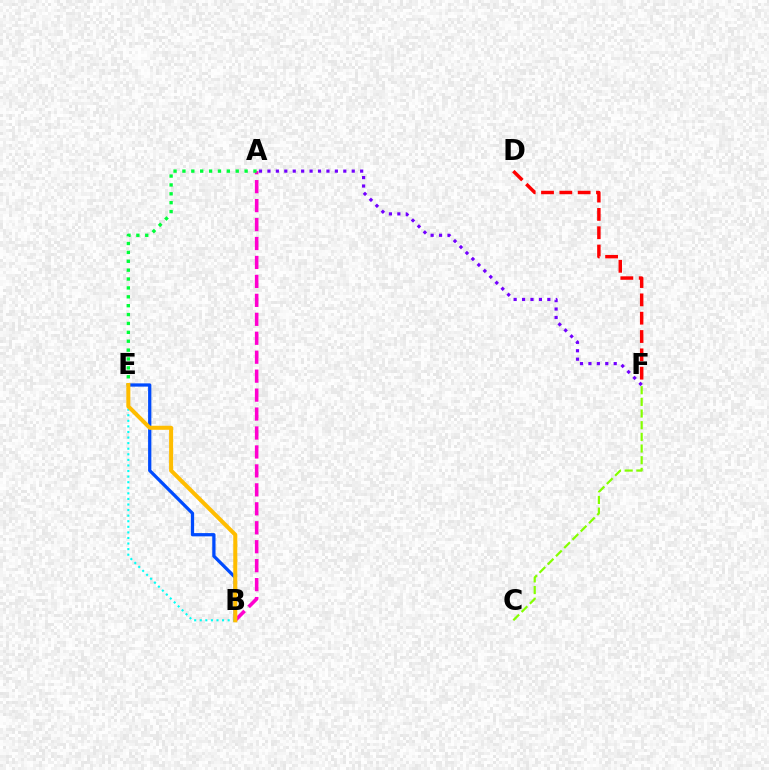{('B', 'E'): [{'color': '#004bff', 'line_style': 'solid', 'thickness': 2.35}, {'color': '#00fff6', 'line_style': 'dotted', 'thickness': 1.52}, {'color': '#ffbd00', 'line_style': 'solid', 'thickness': 2.9}], ('D', 'F'): [{'color': '#ff0000', 'line_style': 'dashed', 'thickness': 2.49}], ('A', 'B'): [{'color': '#ff00cf', 'line_style': 'dashed', 'thickness': 2.57}], ('A', 'F'): [{'color': '#7200ff', 'line_style': 'dotted', 'thickness': 2.29}], ('A', 'E'): [{'color': '#00ff39', 'line_style': 'dotted', 'thickness': 2.41}], ('C', 'F'): [{'color': '#84ff00', 'line_style': 'dashed', 'thickness': 1.59}]}